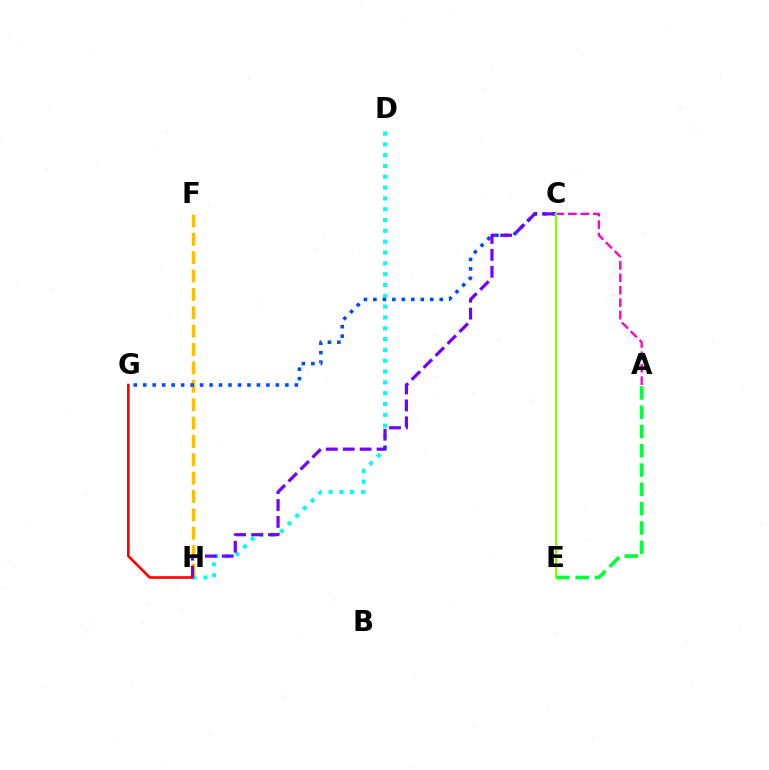{('D', 'H'): [{'color': '#00fff6', 'line_style': 'dotted', 'thickness': 2.94}], ('G', 'H'): [{'color': '#ff0000', 'line_style': 'solid', 'thickness': 1.89}], ('F', 'H'): [{'color': '#ffbd00', 'line_style': 'dashed', 'thickness': 2.5}], ('A', 'E'): [{'color': '#00ff39', 'line_style': 'dashed', 'thickness': 2.62}], ('C', 'G'): [{'color': '#004bff', 'line_style': 'dotted', 'thickness': 2.57}], ('A', 'C'): [{'color': '#ff00cf', 'line_style': 'dashed', 'thickness': 1.69}], ('C', 'H'): [{'color': '#7200ff', 'line_style': 'dashed', 'thickness': 2.3}], ('C', 'E'): [{'color': '#84ff00', 'line_style': 'solid', 'thickness': 1.59}]}